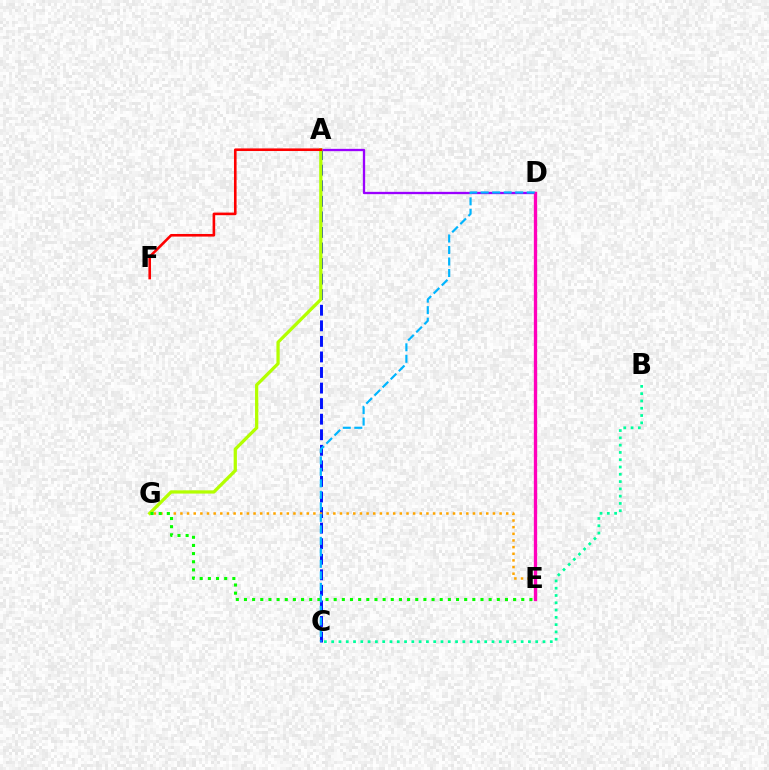{('A', 'C'): [{'color': '#0010ff', 'line_style': 'dashed', 'thickness': 2.11}], ('A', 'D'): [{'color': '#9b00ff', 'line_style': 'solid', 'thickness': 1.67}], ('E', 'G'): [{'color': '#ffa500', 'line_style': 'dotted', 'thickness': 1.81}, {'color': '#08ff00', 'line_style': 'dotted', 'thickness': 2.22}], ('B', 'C'): [{'color': '#00ff9d', 'line_style': 'dotted', 'thickness': 1.98}], ('A', 'G'): [{'color': '#b3ff00', 'line_style': 'solid', 'thickness': 2.35}], ('D', 'E'): [{'color': '#ff00bd', 'line_style': 'solid', 'thickness': 2.39}], ('A', 'F'): [{'color': '#ff0000', 'line_style': 'solid', 'thickness': 1.88}], ('C', 'D'): [{'color': '#00b5ff', 'line_style': 'dashed', 'thickness': 1.56}]}